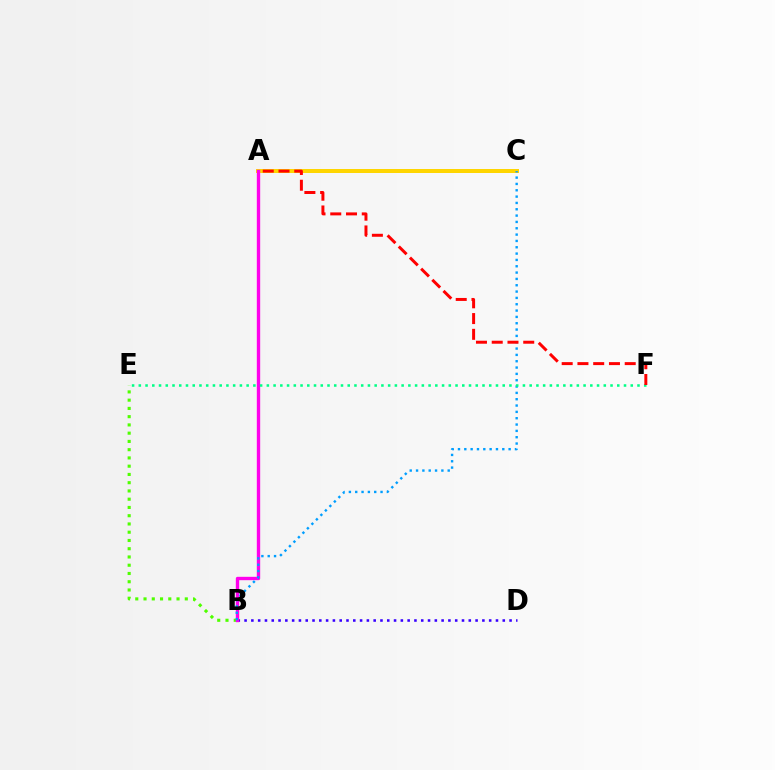{('A', 'C'): [{'color': '#ffd500', 'line_style': 'solid', 'thickness': 2.87}], ('B', 'E'): [{'color': '#4fff00', 'line_style': 'dotted', 'thickness': 2.24}], ('B', 'D'): [{'color': '#3700ff', 'line_style': 'dotted', 'thickness': 1.85}], ('A', 'B'): [{'color': '#ff00ed', 'line_style': 'solid', 'thickness': 2.42}], ('B', 'C'): [{'color': '#009eff', 'line_style': 'dotted', 'thickness': 1.72}], ('E', 'F'): [{'color': '#00ff86', 'line_style': 'dotted', 'thickness': 1.83}], ('A', 'F'): [{'color': '#ff0000', 'line_style': 'dashed', 'thickness': 2.14}]}